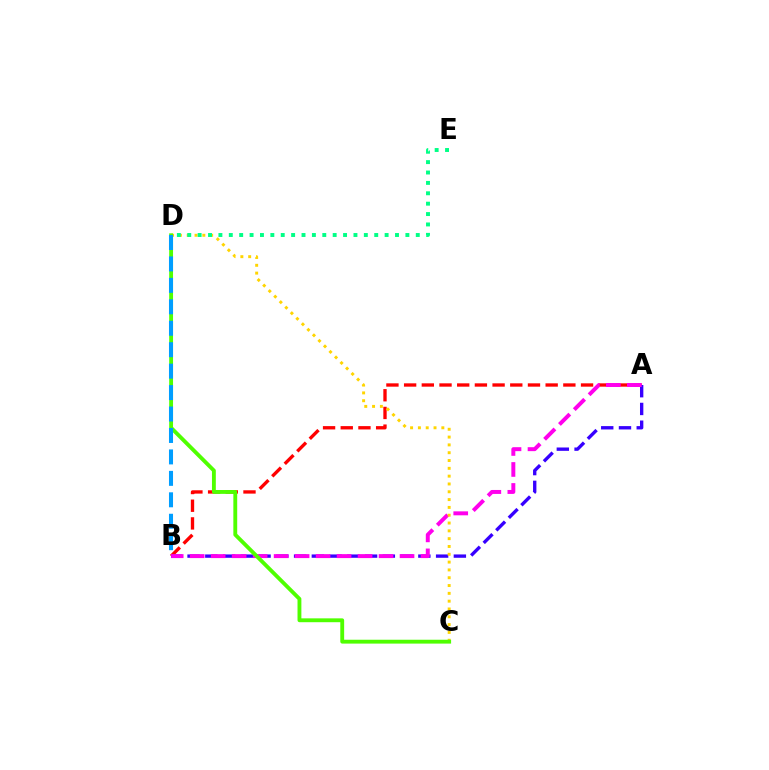{('A', 'B'): [{'color': '#ff0000', 'line_style': 'dashed', 'thickness': 2.4}, {'color': '#3700ff', 'line_style': 'dashed', 'thickness': 2.41}, {'color': '#ff00ed', 'line_style': 'dashed', 'thickness': 2.85}], ('C', 'D'): [{'color': '#ffd500', 'line_style': 'dotted', 'thickness': 2.12}, {'color': '#4fff00', 'line_style': 'solid', 'thickness': 2.78}], ('B', 'D'): [{'color': '#009eff', 'line_style': 'dashed', 'thickness': 2.91}], ('D', 'E'): [{'color': '#00ff86', 'line_style': 'dotted', 'thickness': 2.82}]}